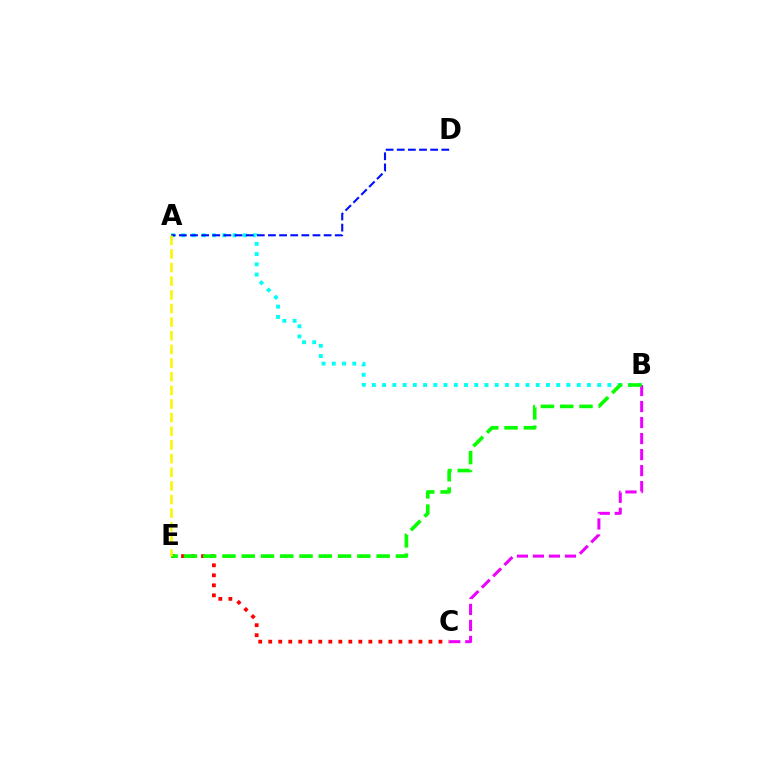{('C', 'E'): [{'color': '#ff0000', 'line_style': 'dotted', 'thickness': 2.72}], ('A', 'B'): [{'color': '#00fff6', 'line_style': 'dotted', 'thickness': 2.78}], ('A', 'D'): [{'color': '#0010ff', 'line_style': 'dashed', 'thickness': 1.51}], ('B', 'C'): [{'color': '#ee00ff', 'line_style': 'dashed', 'thickness': 2.18}], ('B', 'E'): [{'color': '#08ff00', 'line_style': 'dashed', 'thickness': 2.62}], ('A', 'E'): [{'color': '#fcf500', 'line_style': 'dashed', 'thickness': 1.85}]}